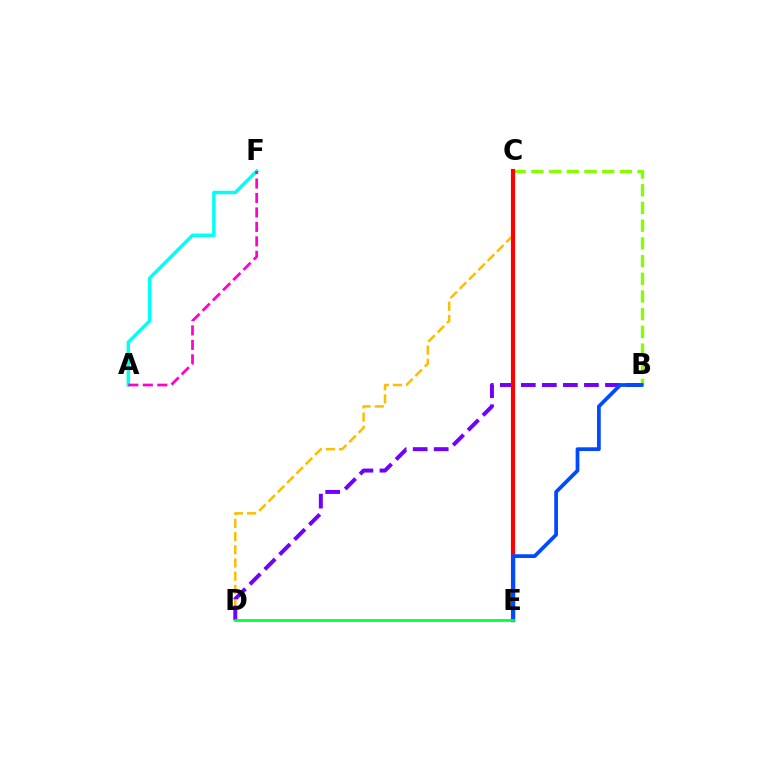{('C', 'D'): [{'color': '#ffbd00', 'line_style': 'dashed', 'thickness': 1.79}], ('B', 'C'): [{'color': '#84ff00', 'line_style': 'dashed', 'thickness': 2.4}], ('B', 'D'): [{'color': '#7200ff', 'line_style': 'dashed', 'thickness': 2.86}], ('C', 'E'): [{'color': '#ff0000', 'line_style': 'solid', 'thickness': 2.99}], ('A', 'F'): [{'color': '#00fff6', 'line_style': 'solid', 'thickness': 2.49}, {'color': '#ff00cf', 'line_style': 'dashed', 'thickness': 1.96}], ('B', 'E'): [{'color': '#004bff', 'line_style': 'solid', 'thickness': 2.7}], ('D', 'E'): [{'color': '#00ff39', 'line_style': 'solid', 'thickness': 1.99}]}